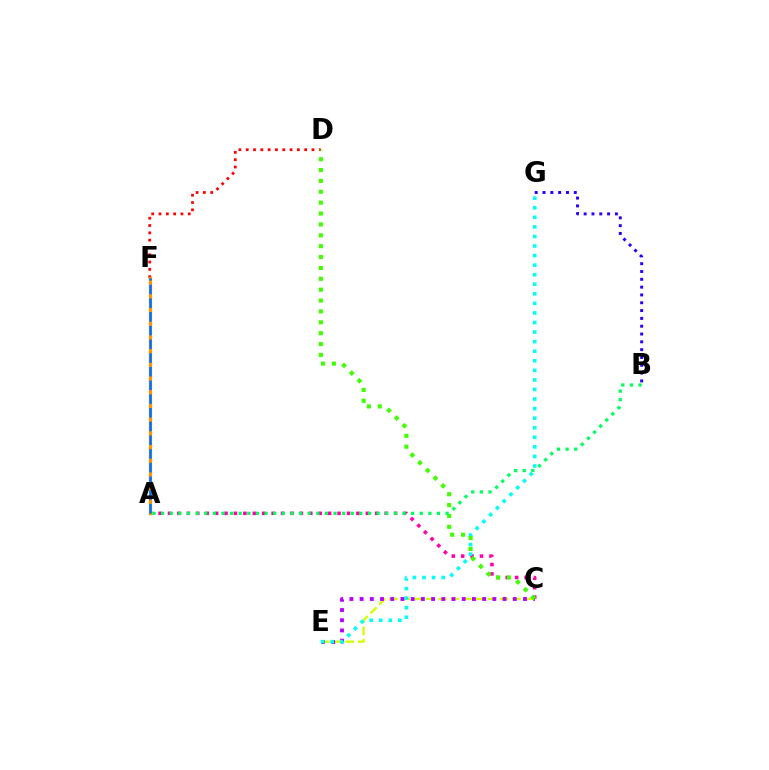{('A', 'C'): [{'color': '#ff00ac', 'line_style': 'dotted', 'thickness': 2.56}], ('D', 'F'): [{'color': '#ff0000', 'line_style': 'dotted', 'thickness': 1.99}], ('C', 'E'): [{'color': '#d1ff00', 'line_style': 'dashed', 'thickness': 1.67}, {'color': '#b900ff', 'line_style': 'dotted', 'thickness': 2.77}], ('B', 'G'): [{'color': '#2500ff', 'line_style': 'dotted', 'thickness': 2.12}], ('E', 'G'): [{'color': '#00fff6', 'line_style': 'dotted', 'thickness': 2.6}], ('C', 'D'): [{'color': '#3dff00', 'line_style': 'dotted', 'thickness': 2.95}], ('A', 'B'): [{'color': '#00ff5c', 'line_style': 'dotted', 'thickness': 2.34}], ('A', 'F'): [{'color': '#ff9400', 'line_style': 'solid', 'thickness': 2.32}, {'color': '#0074ff', 'line_style': 'dashed', 'thickness': 1.86}]}